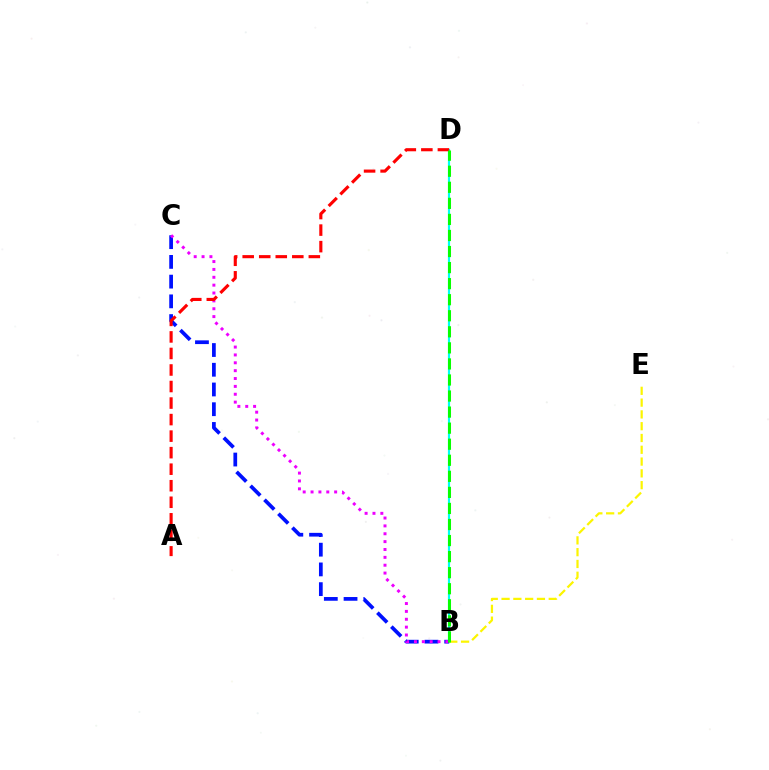{('B', 'D'): [{'color': '#00fff6', 'line_style': 'solid', 'thickness': 1.57}, {'color': '#08ff00', 'line_style': 'dashed', 'thickness': 2.18}], ('B', 'C'): [{'color': '#0010ff', 'line_style': 'dashed', 'thickness': 2.68}, {'color': '#ee00ff', 'line_style': 'dotted', 'thickness': 2.14}], ('B', 'E'): [{'color': '#fcf500', 'line_style': 'dashed', 'thickness': 1.6}], ('A', 'D'): [{'color': '#ff0000', 'line_style': 'dashed', 'thickness': 2.25}]}